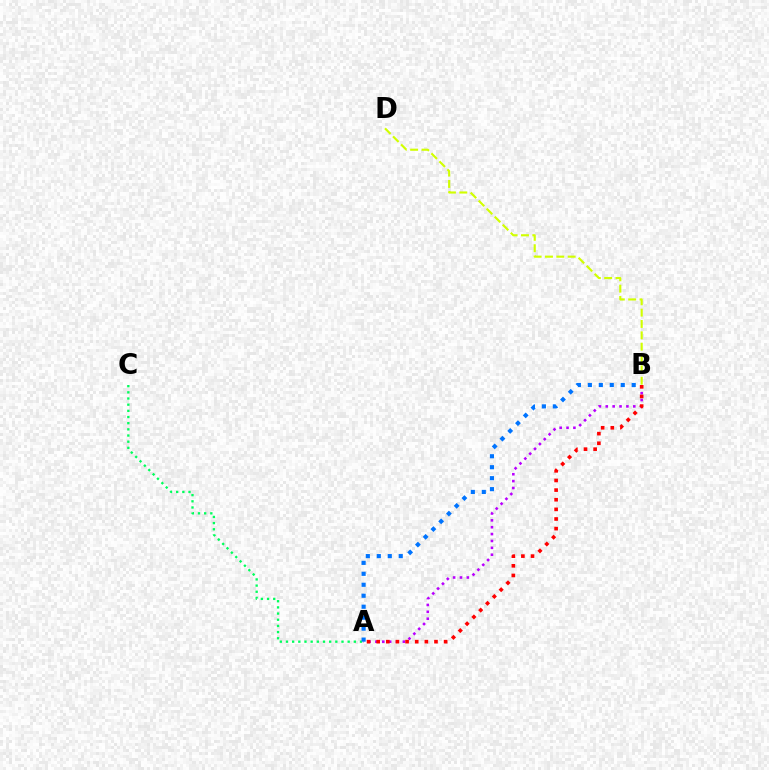{('A', 'B'): [{'color': '#b900ff', 'line_style': 'dotted', 'thickness': 1.87}, {'color': '#ff0000', 'line_style': 'dotted', 'thickness': 2.62}, {'color': '#0074ff', 'line_style': 'dotted', 'thickness': 2.98}], ('A', 'C'): [{'color': '#00ff5c', 'line_style': 'dotted', 'thickness': 1.68}], ('B', 'D'): [{'color': '#d1ff00', 'line_style': 'dashed', 'thickness': 1.54}]}